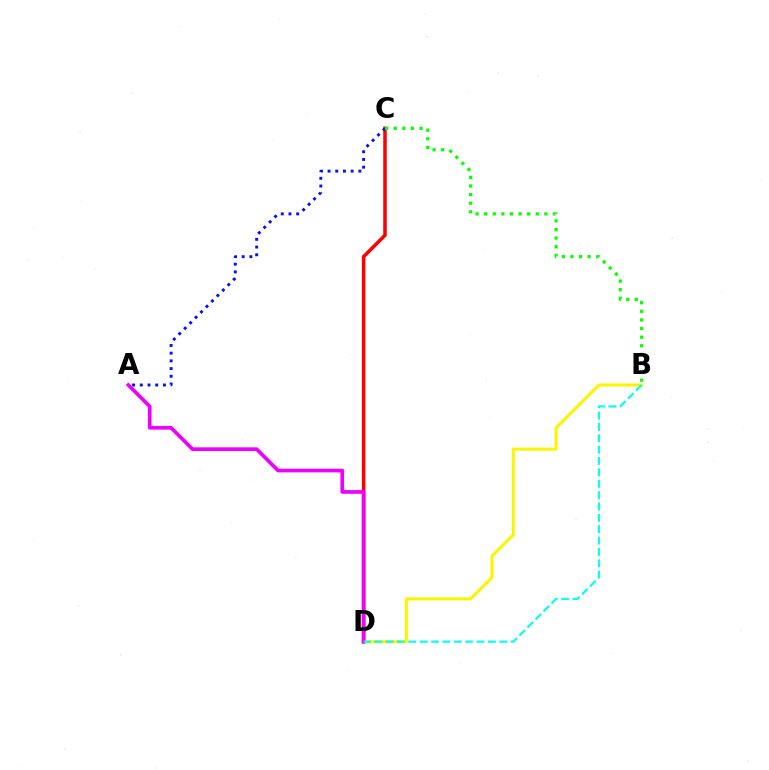{('C', 'D'): [{'color': '#ff0000', 'line_style': 'solid', 'thickness': 2.54}], ('A', 'C'): [{'color': '#0010ff', 'line_style': 'dotted', 'thickness': 2.09}], ('B', 'D'): [{'color': '#fcf500', 'line_style': 'solid', 'thickness': 2.21}, {'color': '#00fff6', 'line_style': 'dashed', 'thickness': 1.54}], ('A', 'D'): [{'color': '#ee00ff', 'line_style': 'solid', 'thickness': 2.65}], ('B', 'C'): [{'color': '#08ff00', 'line_style': 'dotted', 'thickness': 2.34}]}